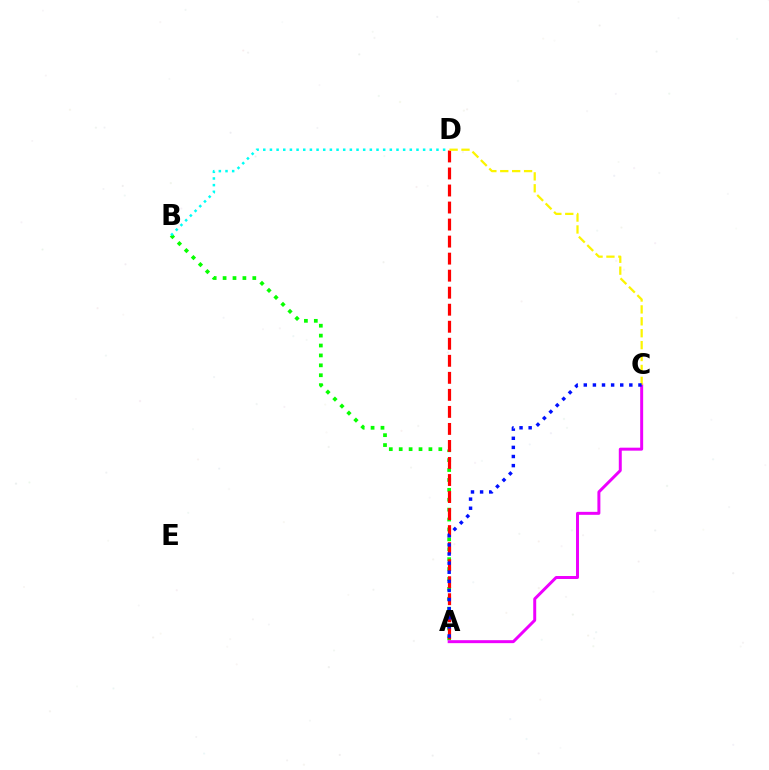{('A', 'B'): [{'color': '#08ff00', 'line_style': 'dotted', 'thickness': 2.69}], ('A', 'C'): [{'color': '#ee00ff', 'line_style': 'solid', 'thickness': 2.14}, {'color': '#0010ff', 'line_style': 'dotted', 'thickness': 2.47}], ('A', 'D'): [{'color': '#ff0000', 'line_style': 'dashed', 'thickness': 2.31}], ('C', 'D'): [{'color': '#fcf500', 'line_style': 'dashed', 'thickness': 1.62}], ('B', 'D'): [{'color': '#00fff6', 'line_style': 'dotted', 'thickness': 1.81}]}